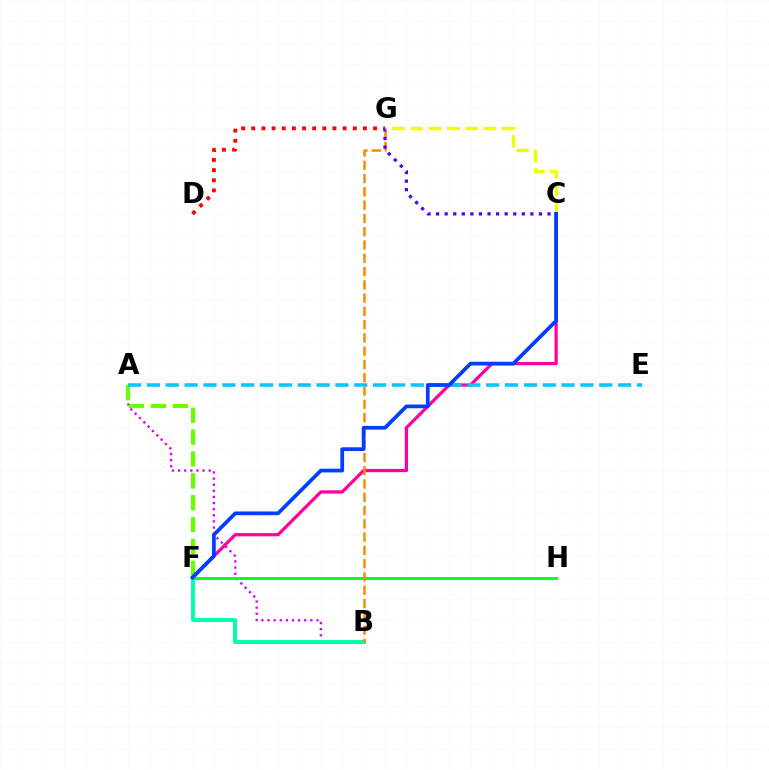{('A', 'B'): [{'color': '#d600ff', 'line_style': 'dotted', 'thickness': 1.66}], ('D', 'G'): [{'color': '#ff0000', 'line_style': 'dotted', 'thickness': 2.76}], ('B', 'F'): [{'color': '#00ffaf', 'line_style': 'solid', 'thickness': 2.86}], ('A', 'F'): [{'color': '#66ff00', 'line_style': 'dashed', 'thickness': 2.97}], ('C', 'F'): [{'color': '#ff00a0', 'line_style': 'solid', 'thickness': 2.34}, {'color': '#003fff', 'line_style': 'solid', 'thickness': 2.69}], ('A', 'E'): [{'color': '#00c7ff', 'line_style': 'dashed', 'thickness': 2.56}], ('F', 'H'): [{'color': '#00ff27', 'line_style': 'solid', 'thickness': 2.1}], ('B', 'G'): [{'color': '#ff8800', 'line_style': 'dashed', 'thickness': 1.8}], ('C', 'G'): [{'color': '#4f00ff', 'line_style': 'dotted', 'thickness': 2.33}, {'color': '#eeff00', 'line_style': 'dashed', 'thickness': 2.48}]}